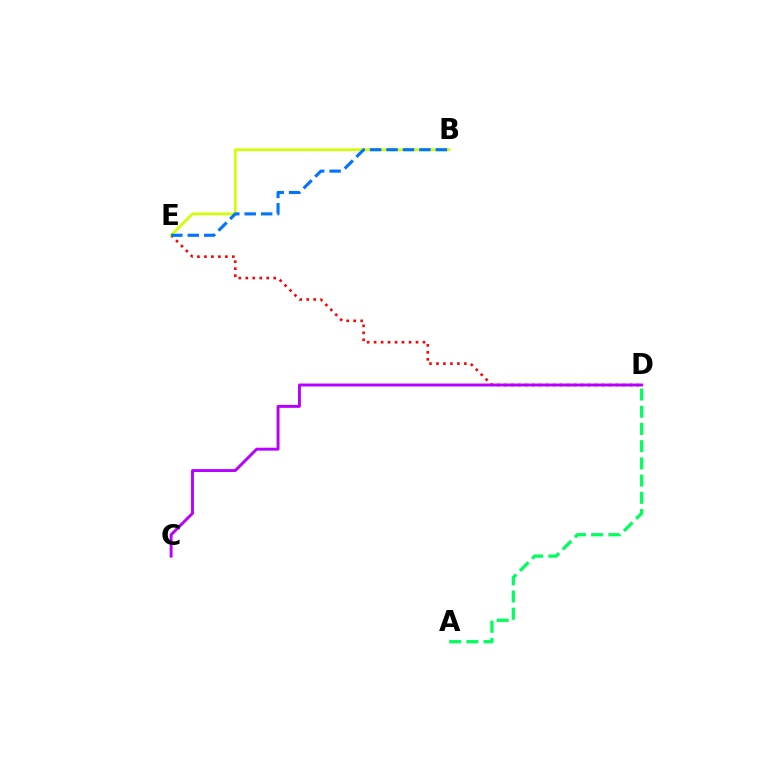{('D', 'E'): [{'color': '#ff0000', 'line_style': 'dotted', 'thickness': 1.9}], ('B', 'E'): [{'color': '#d1ff00', 'line_style': 'solid', 'thickness': 1.95}, {'color': '#0074ff', 'line_style': 'dashed', 'thickness': 2.23}], ('A', 'D'): [{'color': '#00ff5c', 'line_style': 'dashed', 'thickness': 2.34}], ('C', 'D'): [{'color': '#b900ff', 'line_style': 'solid', 'thickness': 2.1}]}